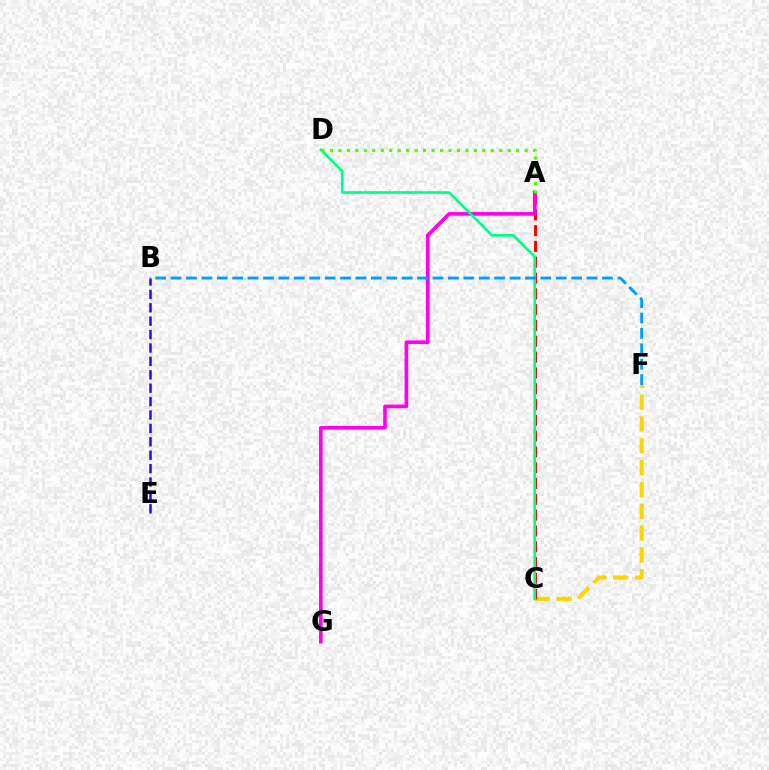{('C', 'F'): [{'color': '#ffd500', 'line_style': 'dashed', 'thickness': 2.96}], ('A', 'C'): [{'color': '#ff0000', 'line_style': 'dashed', 'thickness': 2.15}], ('A', 'G'): [{'color': '#ff00ed', 'line_style': 'solid', 'thickness': 2.62}], ('C', 'D'): [{'color': '#00ff86', 'line_style': 'solid', 'thickness': 1.91}], ('A', 'D'): [{'color': '#4fff00', 'line_style': 'dotted', 'thickness': 2.3}], ('B', 'E'): [{'color': '#3700ff', 'line_style': 'dashed', 'thickness': 1.82}], ('B', 'F'): [{'color': '#009eff', 'line_style': 'dashed', 'thickness': 2.09}]}